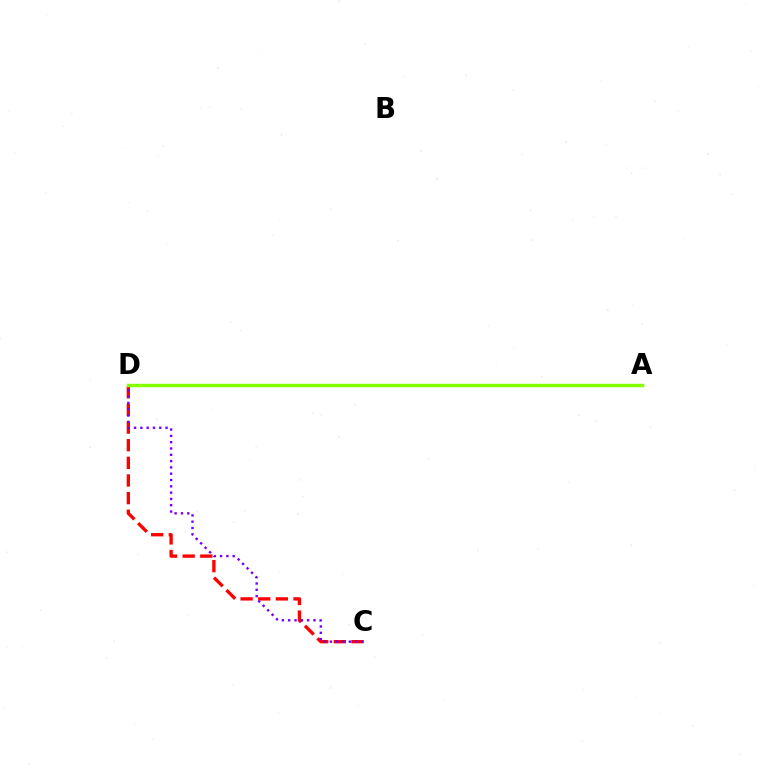{('C', 'D'): [{'color': '#ff0000', 'line_style': 'dashed', 'thickness': 2.4}, {'color': '#7200ff', 'line_style': 'dotted', 'thickness': 1.71}], ('A', 'D'): [{'color': '#00fff6', 'line_style': 'solid', 'thickness': 2.14}, {'color': '#84ff00', 'line_style': 'solid', 'thickness': 2.49}]}